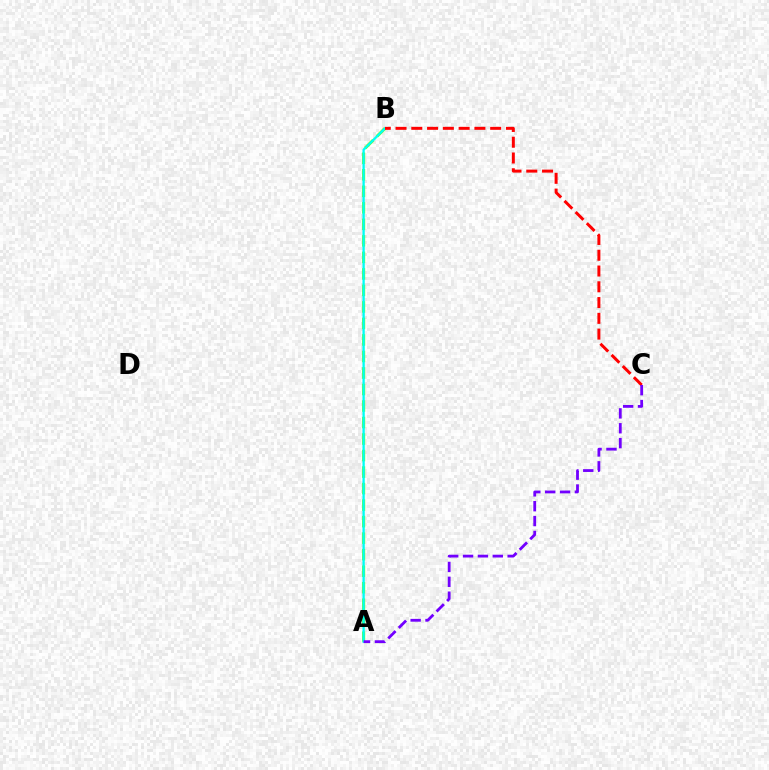{('A', 'B'): [{'color': '#84ff00', 'line_style': 'dashed', 'thickness': 2.24}, {'color': '#00fff6', 'line_style': 'solid', 'thickness': 1.66}], ('B', 'C'): [{'color': '#ff0000', 'line_style': 'dashed', 'thickness': 2.14}], ('A', 'C'): [{'color': '#7200ff', 'line_style': 'dashed', 'thickness': 2.02}]}